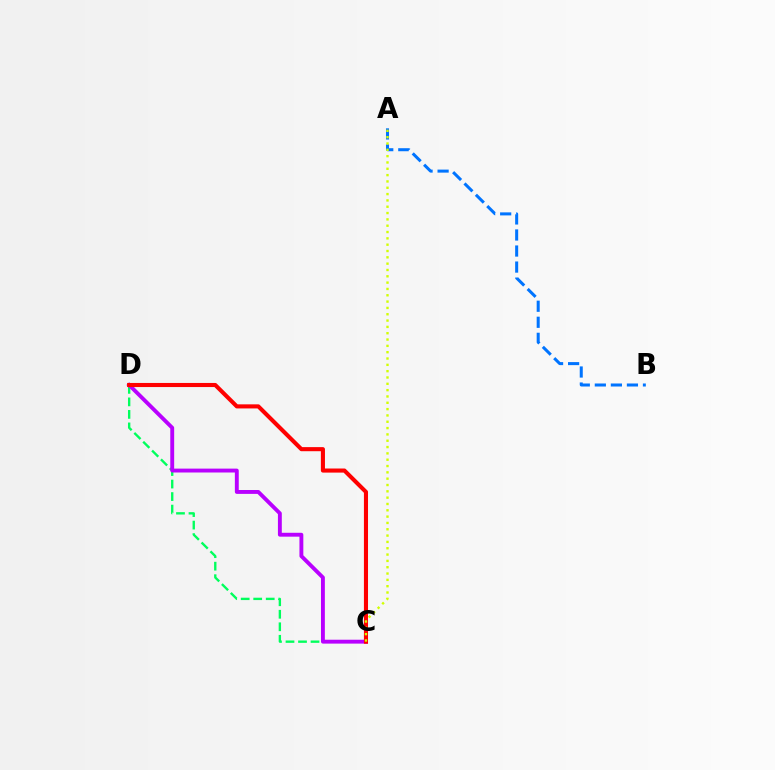{('C', 'D'): [{'color': '#00ff5c', 'line_style': 'dashed', 'thickness': 1.7}, {'color': '#b900ff', 'line_style': 'solid', 'thickness': 2.79}, {'color': '#ff0000', 'line_style': 'solid', 'thickness': 2.95}], ('A', 'B'): [{'color': '#0074ff', 'line_style': 'dashed', 'thickness': 2.18}], ('A', 'C'): [{'color': '#d1ff00', 'line_style': 'dotted', 'thickness': 1.72}]}